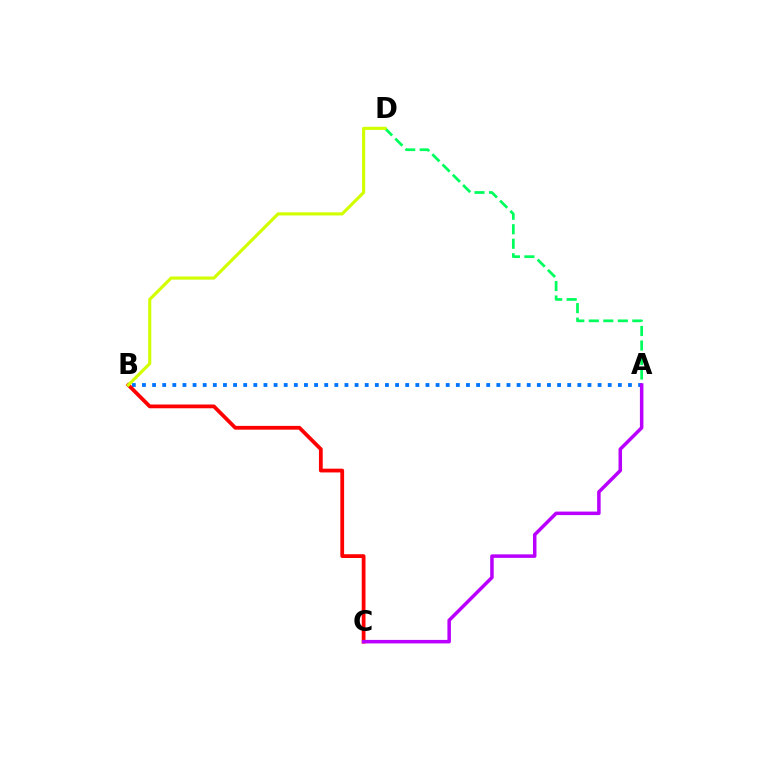{('A', 'D'): [{'color': '#00ff5c', 'line_style': 'dashed', 'thickness': 1.97}], ('A', 'B'): [{'color': '#0074ff', 'line_style': 'dotted', 'thickness': 2.75}], ('B', 'C'): [{'color': '#ff0000', 'line_style': 'solid', 'thickness': 2.72}], ('A', 'C'): [{'color': '#b900ff', 'line_style': 'solid', 'thickness': 2.52}], ('B', 'D'): [{'color': '#d1ff00', 'line_style': 'solid', 'thickness': 2.25}]}